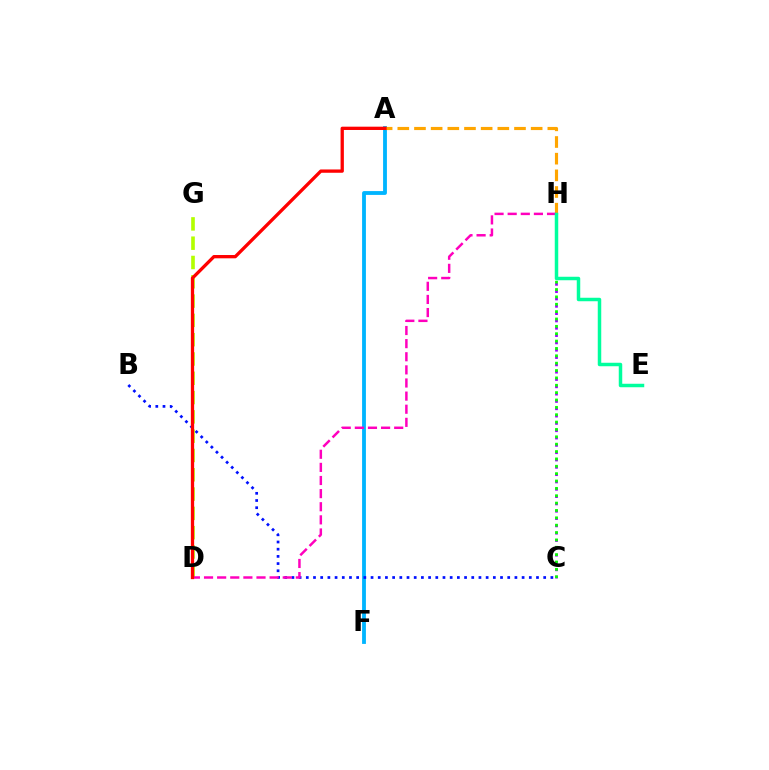{('A', 'F'): [{'color': '#00b5ff', 'line_style': 'solid', 'thickness': 2.75}], ('C', 'H'): [{'color': '#9b00ff', 'line_style': 'dotted', 'thickness': 1.99}, {'color': '#08ff00', 'line_style': 'dotted', 'thickness': 2.0}], ('A', 'H'): [{'color': '#ffa500', 'line_style': 'dashed', 'thickness': 2.26}], ('B', 'C'): [{'color': '#0010ff', 'line_style': 'dotted', 'thickness': 1.95}], ('D', 'G'): [{'color': '#b3ff00', 'line_style': 'dashed', 'thickness': 2.62}], ('D', 'H'): [{'color': '#ff00bd', 'line_style': 'dashed', 'thickness': 1.78}], ('E', 'H'): [{'color': '#00ff9d', 'line_style': 'solid', 'thickness': 2.51}], ('A', 'D'): [{'color': '#ff0000', 'line_style': 'solid', 'thickness': 2.37}]}